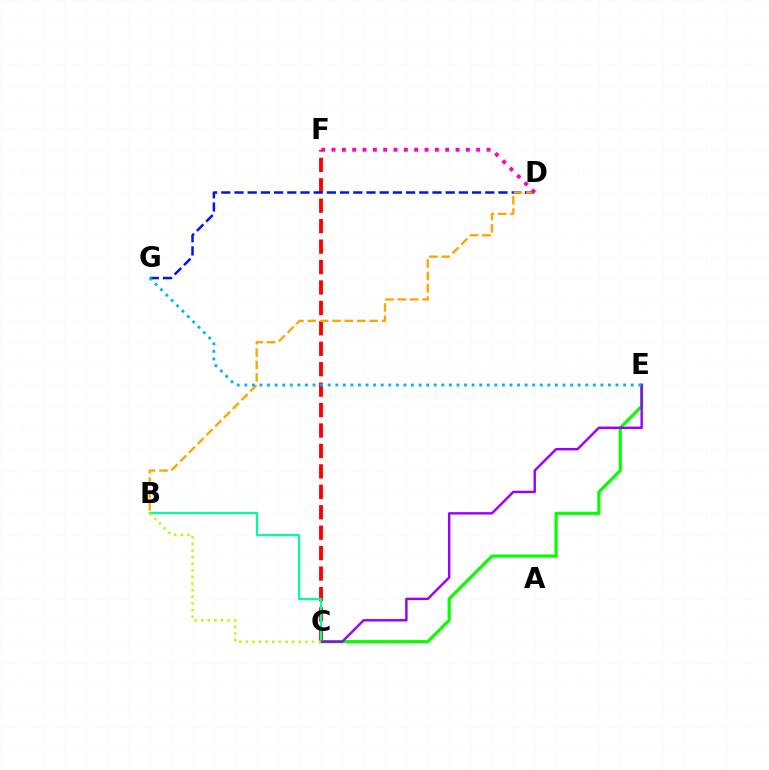{('C', 'F'): [{'color': '#ff0000', 'line_style': 'dashed', 'thickness': 2.78}], ('C', 'E'): [{'color': '#08ff00', 'line_style': 'solid', 'thickness': 2.29}, {'color': '#9b00ff', 'line_style': 'solid', 'thickness': 1.75}], ('B', 'C'): [{'color': '#00ff9d', 'line_style': 'solid', 'thickness': 1.63}, {'color': '#b3ff00', 'line_style': 'dotted', 'thickness': 1.8}], ('D', 'G'): [{'color': '#0010ff', 'line_style': 'dashed', 'thickness': 1.79}], ('B', 'D'): [{'color': '#ffa500', 'line_style': 'dashed', 'thickness': 1.68}], ('D', 'F'): [{'color': '#ff00bd', 'line_style': 'dotted', 'thickness': 2.81}], ('E', 'G'): [{'color': '#00b5ff', 'line_style': 'dotted', 'thickness': 2.06}]}